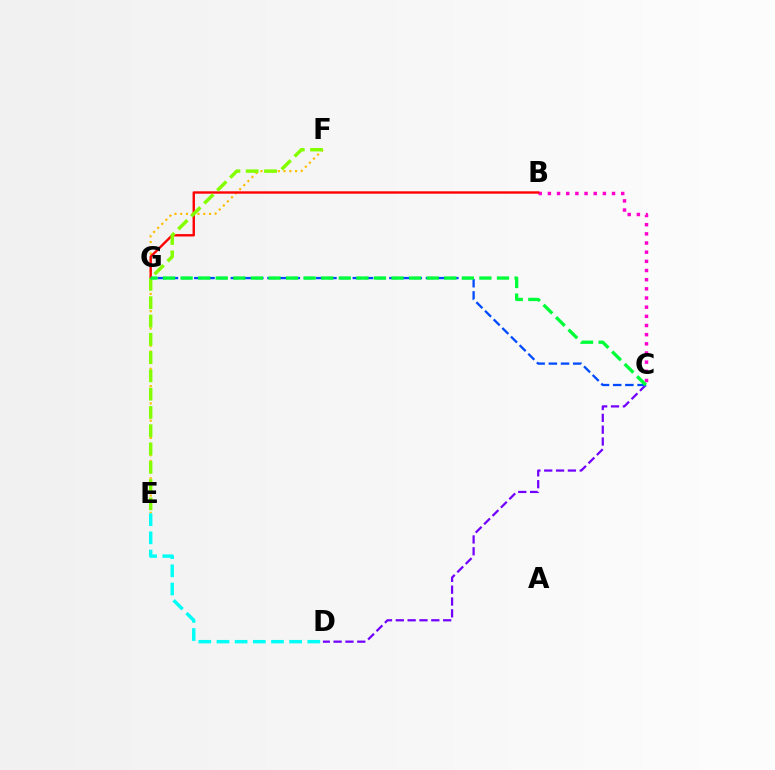{('E', 'F'): [{'color': '#ffbd00', 'line_style': 'dotted', 'thickness': 1.57}, {'color': '#84ff00', 'line_style': 'dashed', 'thickness': 2.48}], ('C', 'D'): [{'color': '#7200ff', 'line_style': 'dashed', 'thickness': 1.61}], ('D', 'E'): [{'color': '#00fff6', 'line_style': 'dashed', 'thickness': 2.47}], ('B', 'C'): [{'color': '#ff00cf', 'line_style': 'dotted', 'thickness': 2.49}], ('B', 'G'): [{'color': '#ff0000', 'line_style': 'solid', 'thickness': 1.71}], ('C', 'G'): [{'color': '#004bff', 'line_style': 'dashed', 'thickness': 1.66}, {'color': '#00ff39', 'line_style': 'dashed', 'thickness': 2.39}]}